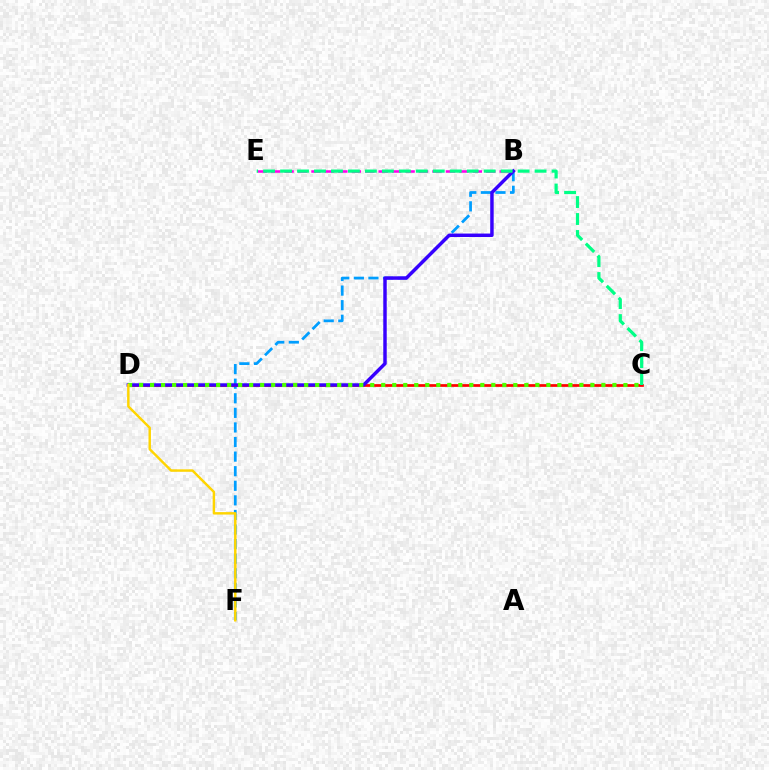{('B', 'E'): [{'color': '#ff00ed', 'line_style': 'dashed', 'thickness': 1.83}], ('B', 'F'): [{'color': '#009eff', 'line_style': 'dashed', 'thickness': 1.98}], ('C', 'D'): [{'color': '#ff0000', 'line_style': 'solid', 'thickness': 1.96}, {'color': '#4fff00', 'line_style': 'dotted', 'thickness': 2.99}], ('B', 'D'): [{'color': '#3700ff', 'line_style': 'solid', 'thickness': 2.49}], ('D', 'F'): [{'color': '#ffd500', 'line_style': 'solid', 'thickness': 1.76}], ('C', 'E'): [{'color': '#00ff86', 'line_style': 'dashed', 'thickness': 2.31}]}